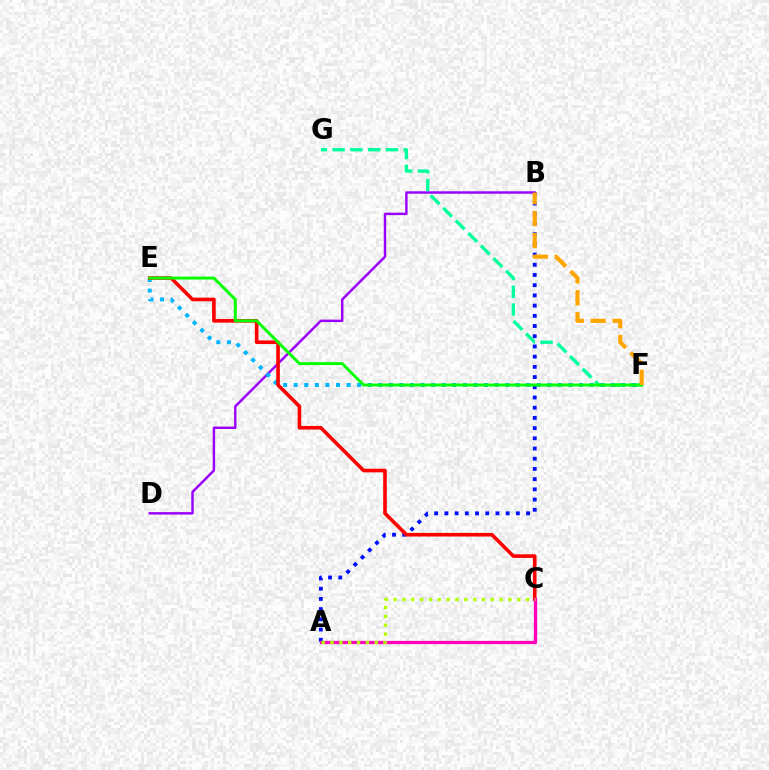{('B', 'D'): [{'color': '#9b00ff', 'line_style': 'solid', 'thickness': 1.76}], ('A', 'B'): [{'color': '#0010ff', 'line_style': 'dotted', 'thickness': 2.77}], ('F', 'G'): [{'color': '#00ff9d', 'line_style': 'dashed', 'thickness': 2.41}], ('E', 'F'): [{'color': '#00b5ff', 'line_style': 'dotted', 'thickness': 2.87}, {'color': '#08ff00', 'line_style': 'solid', 'thickness': 2.12}], ('C', 'E'): [{'color': '#ff0000', 'line_style': 'solid', 'thickness': 2.6}], ('A', 'C'): [{'color': '#ff00bd', 'line_style': 'solid', 'thickness': 2.35}, {'color': '#b3ff00', 'line_style': 'dotted', 'thickness': 2.4}], ('B', 'F'): [{'color': '#ffa500', 'line_style': 'dashed', 'thickness': 2.97}]}